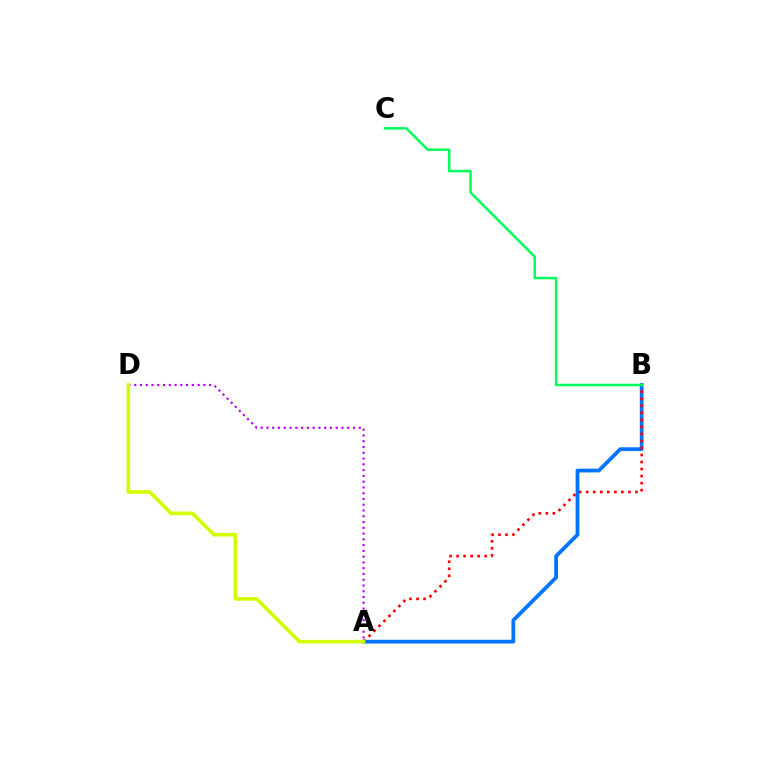{('A', 'B'): [{'color': '#0074ff', 'line_style': 'solid', 'thickness': 2.7}, {'color': '#ff0000', 'line_style': 'dotted', 'thickness': 1.91}], ('A', 'D'): [{'color': '#b900ff', 'line_style': 'dotted', 'thickness': 1.57}, {'color': '#d1ff00', 'line_style': 'solid', 'thickness': 2.61}], ('B', 'C'): [{'color': '#00ff5c', 'line_style': 'solid', 'thickness': 1.79}]}